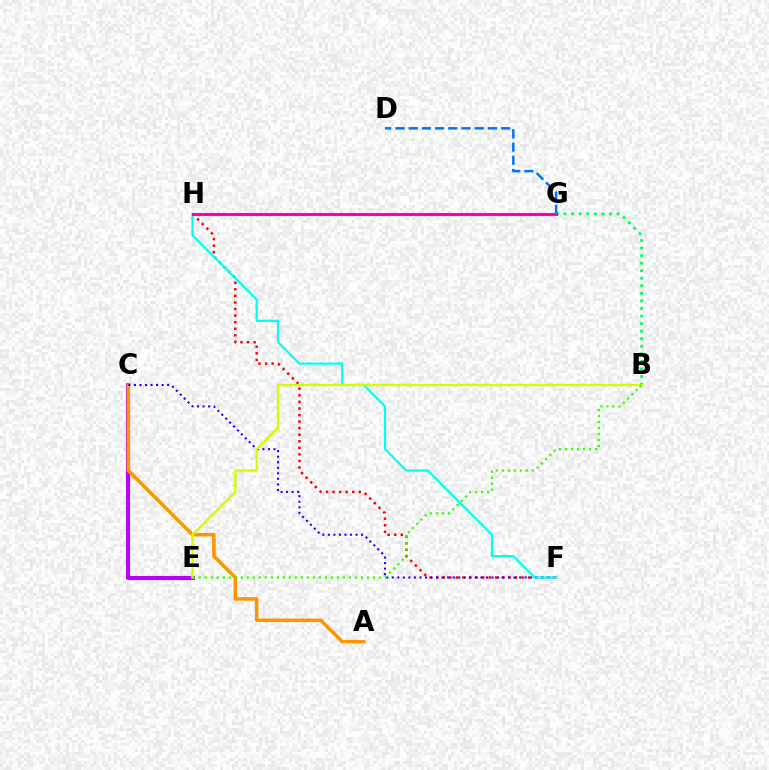{('C', 'E'): [{'color': '#b900ff', 'line_style': 'solid', 'thickness': 2.94}], ('F', 'H'): [{'color': '#ff0000', 'line_style': 'dotted', 'thickness': 1.78}, {'color': '#00fff6', 'line_style': 'solid', 'thickness': 1.6}], ('B', 'G'): [{'color': '#00ff5c', 'line_style': 'dotted', 'thickness': 2.05}], ('A', 'C'): [{'color': '#ff9400', 'line_style': 'solid', 'thickness': 2.51}], ('C', 'F'): [{'color': '#2500ff', 'line_style': 'dotted', 'thickness': 1.5}], ('B', 'E'): [{'color': '#d1ff00', 'line_style': 'solid', 'thickness': 1.71}, {'color': '#3dff00', 'line_style': 'dotted', 'thickness': 1.63}], ('D', 'G'): [{'color': '#0074ff', 'line_style': 'dashed', 'thickness': 1.79}], ('G', 'H'): [{'color': '#ff00ac', 'line_style': 'solid', 'thickness': 2.19}]}